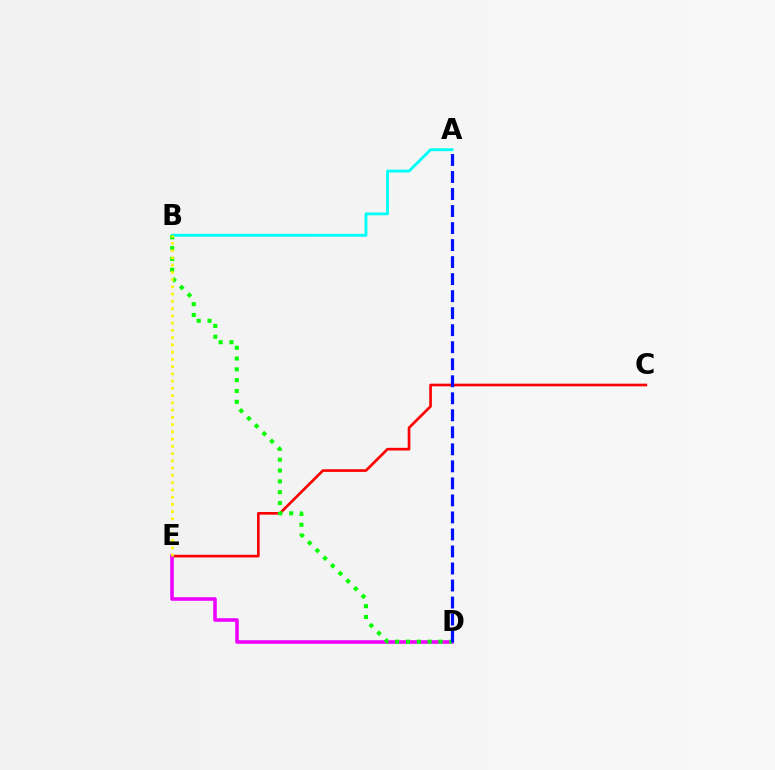{('C', 'E'): [{'color': '#ff0000', 'line_style': 'solid', 'thickness': 1.92}], ('D', 'E'): [{'color': '#ee00ff', 'line_style': 'solid', 'thickness': 2.57}], ('A', 'B'): [{'color': '#00fff6', 'line_style': 'solid', 'thickness': 2.07}], ('B', 'D'): [{'color': '#08ff00', 'line_style': 'dotted', 'thickness': 2.94}], ('A', 'D'): [{'color': '#0010ff', 'line_style': 'dashed', 'thickness': 2.31}], ('B', 'E'): [{'color': '#fcf500', 'line_style': 'dotted', 'thickness': 1.97}]}